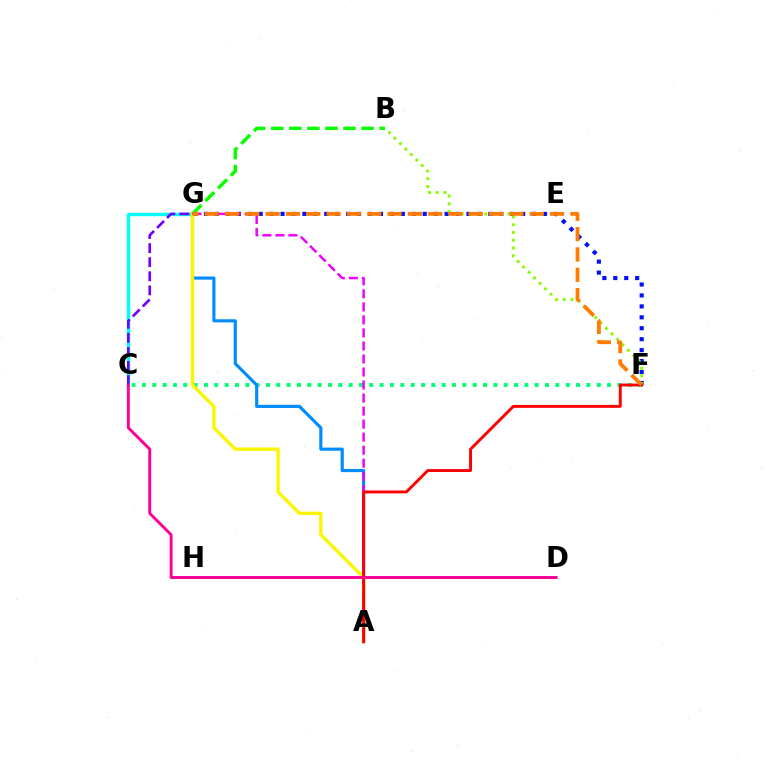{('F', 'G'): [{'color': '#0010ff', 'line_style': 'dotted', 'thickness': 2.97}, {'color': '#ff7c00', 'line_style': 'dashed', 'thickness': 2.76}], ('B', 'F'): [{'color': '#84ff00', 'line_style': 'dotted', 'thickness': 2.1}], ('C', 'G'): [{'color': '#00fff6', 'line_style': 'solid', 'thickness': 2.43}, {'color': '#7200ff', 'line_style': 'dashed', 'thickness': 1.91}], ('C', 'F'): [{'color': '#00ff74', 'line_style': 'dotted', 'thickness': 2.81}], ('A', 'G'): [{'color': '#008cff', 'line_style': 'solid', 'thickness': 2.27}, {'color': '#fcf500', 'line_style': 'solid', 'thickness': 2.42}, {'color': '#ee00ff', 'line_style': 'dashed', 'thickness': 1.77}], ('B', 'G'): [{'color': '#08ff00', 'line_style': 'dashed', 'thickness': 2.45}], ('A', 'F'): [{'color': '#ff0000', 'line_style': 'solid', 'thickness': 2.09}], ('C', 'D'): [{'color': '#ff0094', 'line_style': 'solid', 'thickness': 2.1}]}